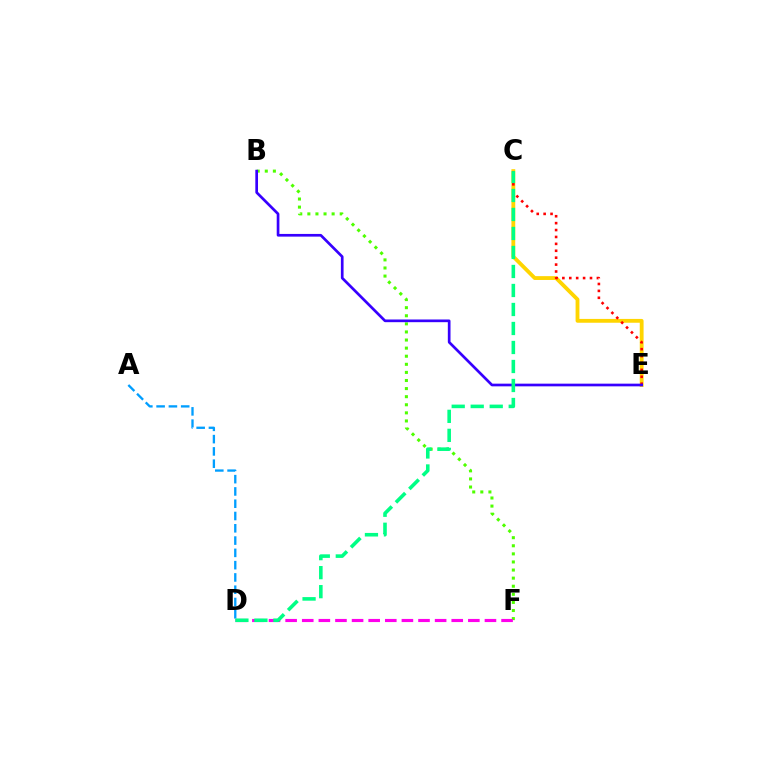{('C', 'E'): [{'color': '#ffd500', 'line_style': 'solid', 'thickness': 2.76}, {'color': '#ff0000', 'line_style': 'dotted', 'thickness': 1.88}], ('A', 'D'): [{'color': '#009eff', 'line_style': 'dashed', 'thickness': 1.67}], ('B', 'F'): [{'color': '#4fff00', 'line_style': 'dotted', 'thickness': 2.2}], ('D', 'F'): [{'color': '#ff00ed', 'line_style': 'dashed', 'thickness': 2.26}], ('B', 'E'): [{'color': '#3700ff', 'line_style': 'solid', 'thickness': 1.94}], ('C', 'D'): [{'color': '#00ff86', 'line_style': 'dashed', 'thickness': 2.58}]}